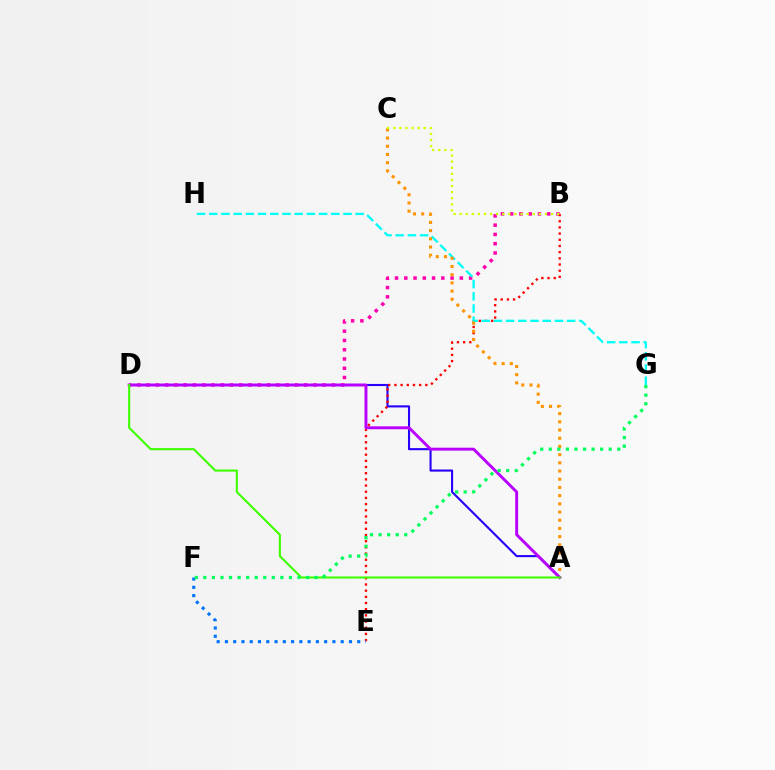{('A', 'D'): [{'color': '#2500ff', 'line_style': 'solid', 'thickness': 1.51}, {'color': '#b900ff', 'line_style': 'solid', 'thickness': 2.1}, {'color': '#3dff00', 'line_style': 'solid', 'thickness': 1.51}], ('B', 'D'): [{'color': '#ff00ac', 'line_style': 'dotted', 'thickness': 2.52}], ('B', 'E'): [{'color': '#ff0000', 'line_style': 'dotted', 'thickness': 1.68}], ('G', 'H'): [{'color': '#00fff6', 'line_style': 'dashed', 'thickness': 1.66}], ('A', 'C'): [{'color': '#ff9400', 'line_style': 'dotted', 'thickness': 2.23}], ('E', 'F'): [{'color': '#0074ff', 'line_style': 'dotted', 'thickness': 2.25}], ('B', 'C'): [{'color': '#d1ff00', 'line_style': 'dotted', 'thickness': 1.66}], ('F', 'G'): [{'color': '#00ff5c', 'line_style': 'dotted', 'thickness': 2.33}]}